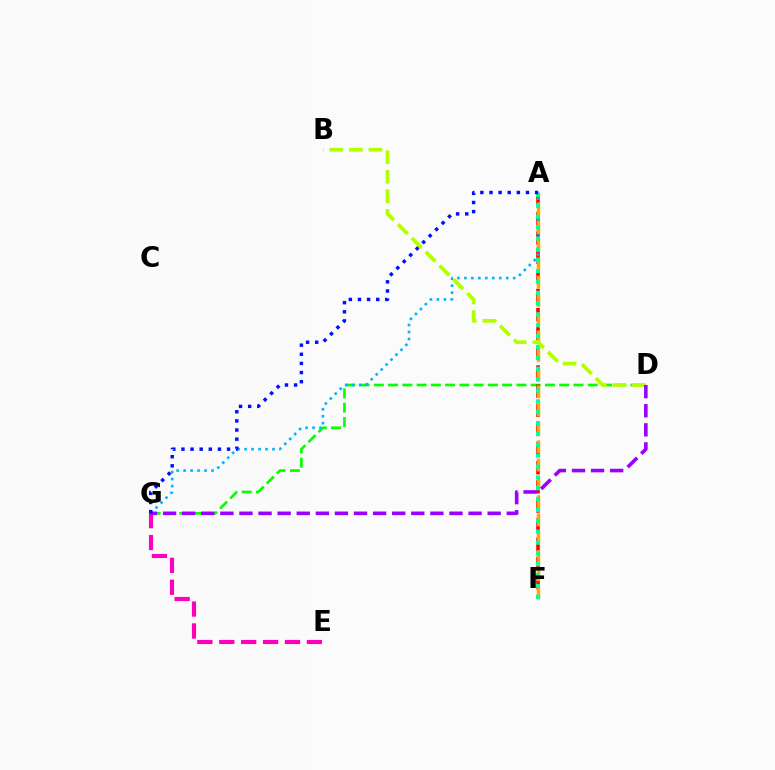{('D', 'G'): [{'color': '#08ff00', 'line_style': 'dashed', 'thickness': 1.94}, {'color': '#9b00ff', 'line_style': 'dashed', 'thickness': 2.59}], ('A', 'F'): [{'color': '#ff0000', 'line_style': 'dashed', 'thickness': 2.6}, {'color': '#ffa500', 'line_style': 'dashed', 'thickness': 2.49}, {'color': '#00ff9d', 'line_style': 'dotted', 'thickness': 2.95}], ('A', 'G'): [{'color': '#00b5ff', 'line_style': 'dotted', 'thickness': 1.9}, {'color': '#0010ff', 'line_style': 'dotted', 'thickness': 2.48}], ('B', 'D'): [{'color': '#b3ff00', 'line_style': 'dashed', 'thickness': 2.66}], ('E', 'G'): [{'color': '#ff00bd', 'line_style': 'dashed', 'thickness': 2.98}]}